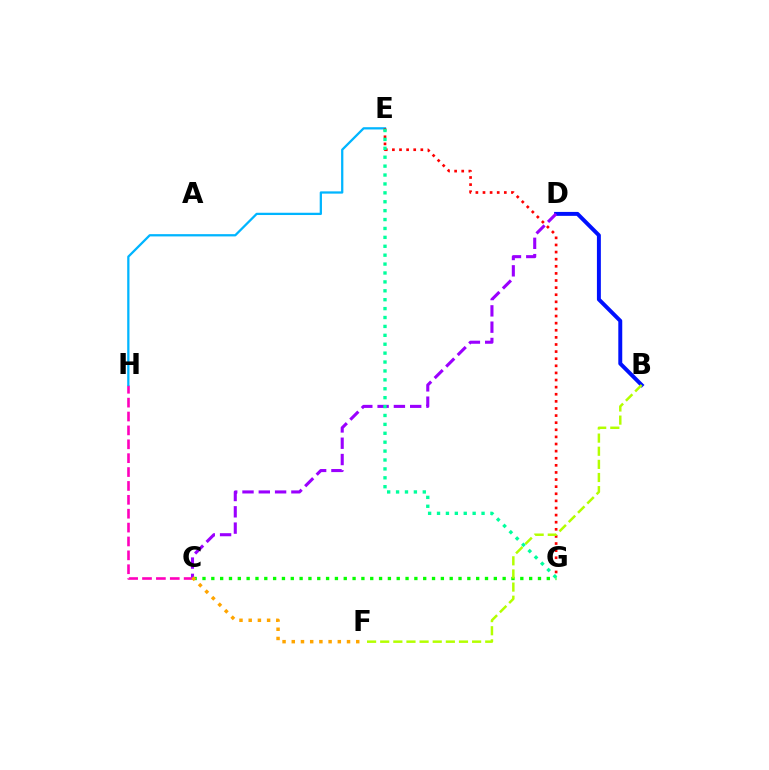{('C', 'H'): [{'color': '#ff00bd', 'line_style': 'dashed', 'thickness': 1.89}], ('B', 'D'): [{'color': '#0010ff', 'line_style': 'solid', 'thickness': 2.84}], ('E', 'H'): [{'color': '#00b5ff', 'line_style': 'solid', 'thickness': 1.63}], ('C', 'D'): [{'color': '#9b00ff', 'line_style': 'dashed', 'thickness': 2.21}], ('E', 'G'): [{'color': '#ff0000', 'line_style': 'dotted', 'thickness': 1.93}, {'color': '#00ff9d', 'line_style': 'dotted', 'thickness': 2.42}], ('C', 'G'): [{'color': '#08ff00', 'line_style': 'dotted', 'thickness': 2.4}], ('B', 'F'): [{'color': '#b3ff00', 'line_style': 'dashed', 'thickness': 1.78}], ('C', 'F'): [{'color': '#ffa500', 'line_style': 'dotted', 'thickness': 2.5}]}